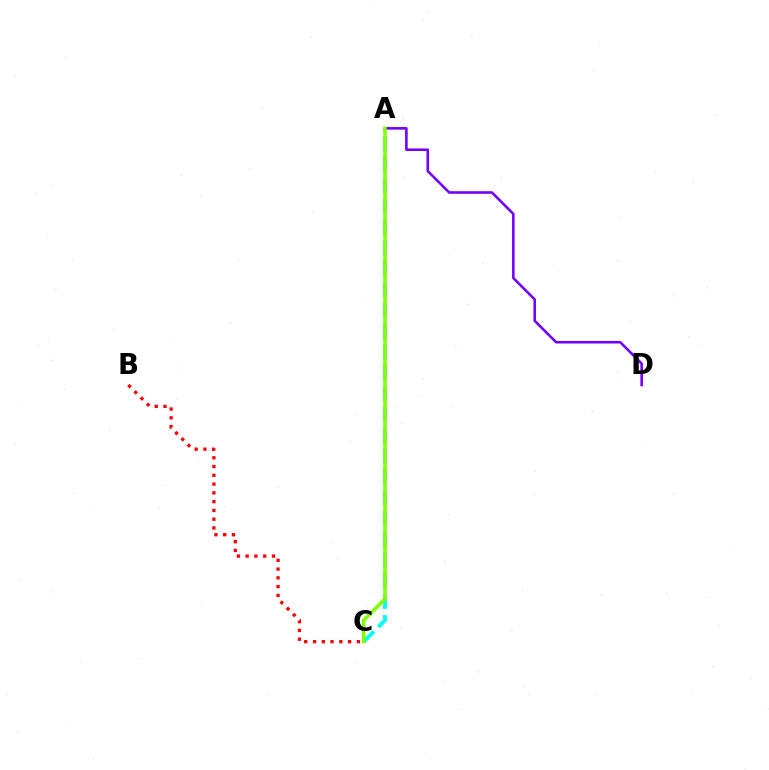{('A', 'C'): [{'color': '#00fff6', 'line_style': 'dashed', 'thickness': 2.83}, {'color': '#84ff00', 'line_style': 'solid', 'thickness': 2.54}], ('A', 'D'): [{'color': '#7200ff', 'line_style': 'solid', 'thickness': 1.85}], ('B', 'C'): [{'color': '#ff0000', 'line_style': 'dotted', 'thickness': 2.38}]}